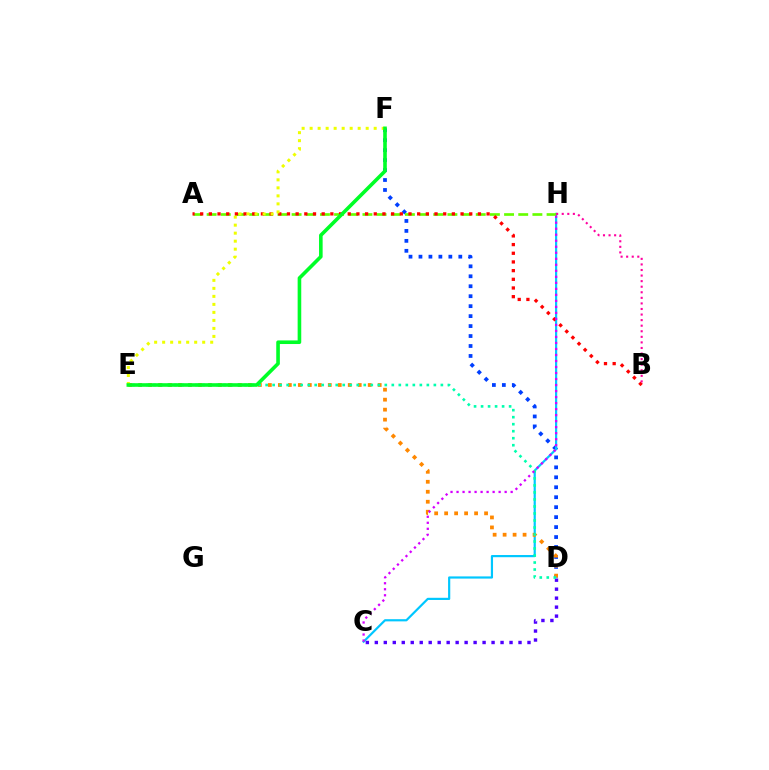{('D', 'F'): [{'color': '#003fff', 'line_style': 'dotted', 'thickness': 2.71}], ('C', 'H'): [{'color': '#00c7ff', 'line_style': 'solid', 'thickness': 1.57}, {'color': '#d600ff', 'line_style': 'dotted', 'thickness': 1.63}], ('D', 'E'): [{'color': '#ff8800', 'line_style': 'dotted', 'thickness': 2.71}, {'color': '#00ffaf', 'line_style': 'dotted', 'thickness': 1.9}], ('A', 'H'): [{'color': '#66ff00', 'line_style': 'dashed', 'thickness': 1.92}], ('A', 'B'): [{'color': '#ff0000', 'line_style': 'dotted', 'thickness': 2.36}], ('C', 'D'): [{'color': '#4f00ff', 'line_style': 'dotted', 'thickness': 2.44}], ('B', 'H'): [{'color': '#ff00a0', 'line_style': 'dotted', 'thickness': 1.51}], ('E', 'F'): [{'color': '#eeff00', 'line_style': 'dotted', 'thickness': 2.18}, {'color': '#00ff27', 'line_style': 'solid', 'thickness': 2.6}]}